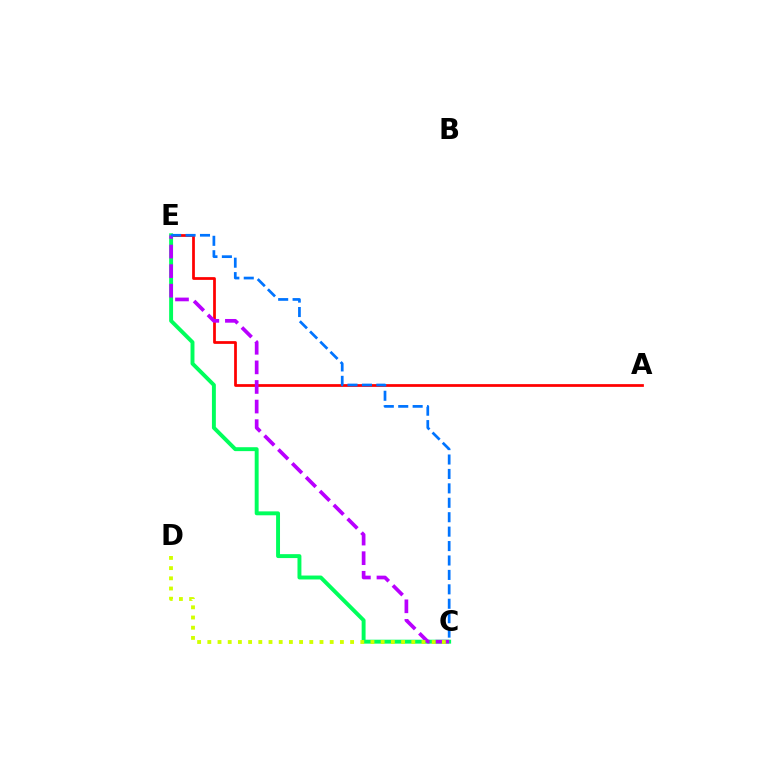{('A', 'E'): [{'color': '#ff0000', 'line_style': 'solid', 'thickness': 1.98}], ('C', 'E'): [{'color': '#00ff5c', 'line_style': 'solid', 'thickness': 2.82}, {'color': '#b900ff', 'line_style': 'dashed', 'thickness': 2.66}, {'color': '#0074ff', 'line_style': 'dashed', 'thickness': 1.96}], ('C', 'D'): [{'color': '#d1ff00', 'line_style': 'dotted', 'thickness': 2.77}]}